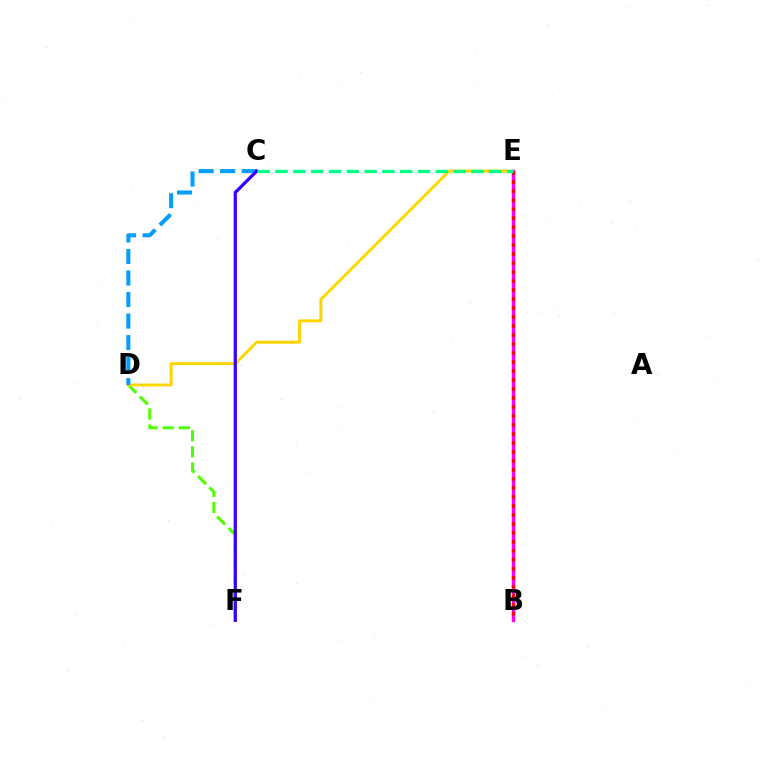{('D', 'F'): [{'color': '#4fff00', 'line_style': 'dashed', 'thickness': 2.19}], ('D', 'E'): [{'color': '#ffd500', 'line_style': 'solid', 'thickness': 2.12}], ('B', 'E'): [{'color': '#ff00ed', 'line_style': 'solid', 'thickness': 2.45}, {'color': '#ff0000', 'line_style': 'dotted', 'thickness': 2.44}], ('C', 'D'): [{'color': '#009eff', 'line_style': 'dashed', 'thickness': 2.92}], ('C', 'F'): [{'color': '#3700ff', 'line_style': 'solid', 'thickness': 2.35}], ('C', 'E'): [{'color': '#00ff86', 'line_style': 'dashed', 'thickness': 2.42}]}